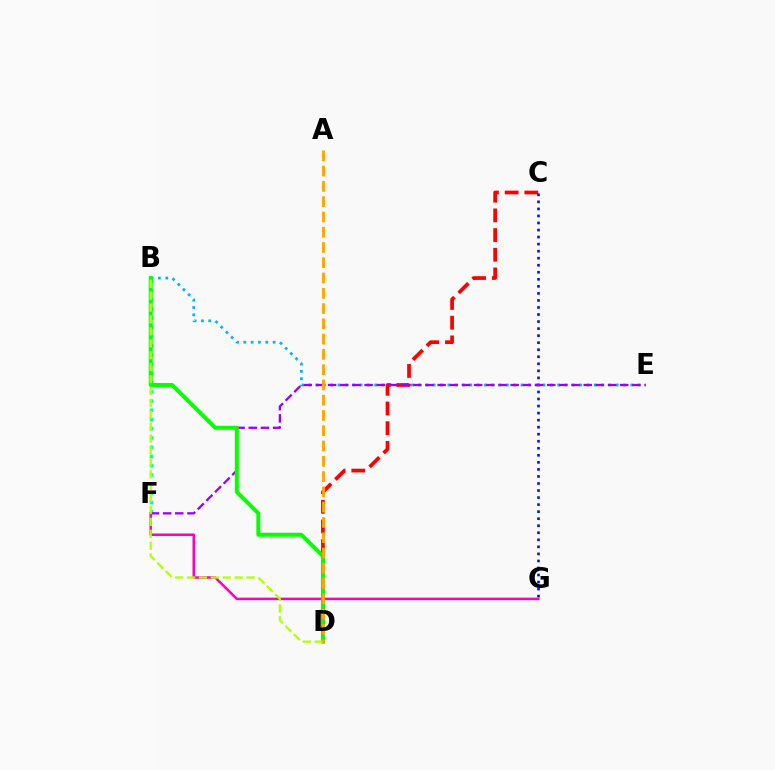{('B', 'E'): [{'color': '#00b5ff', 'line_style': 'dotted', 'thickness': 1.99}], ('C', 'D'): [{'color': '#ff0000', 'line_style': 'dashed', 'thickness': 2.67}], ('C', 'G'): [{'color': '#0010ff', 'line_style': 'dotted', 'thickness': 1.91}], ('B', 'F'): [{'color': '#00ff9d', 'line_style': 'dotted', 'thickness': 2.51}], ('F', 'G'): [{'color': '#ff00bd', 'line_style': 'solid', 'thickness': 1.81}], ('E', 'F'): [{'color': '#9b00ff', 'line_style': 'dashed', 'thickness': 1.65}], ('B', 'D'): [{'color': '#08ff00', 'line_style': 'solid', 'thickness': 2.86}, {'color': '#b3ff00', 'line_style': 'dashed', 'thickness': 1.62}], ('A', 'D'): [{'color': '#ffa500', 'line_style': 'dashed', 'thickness': 2.07}]}